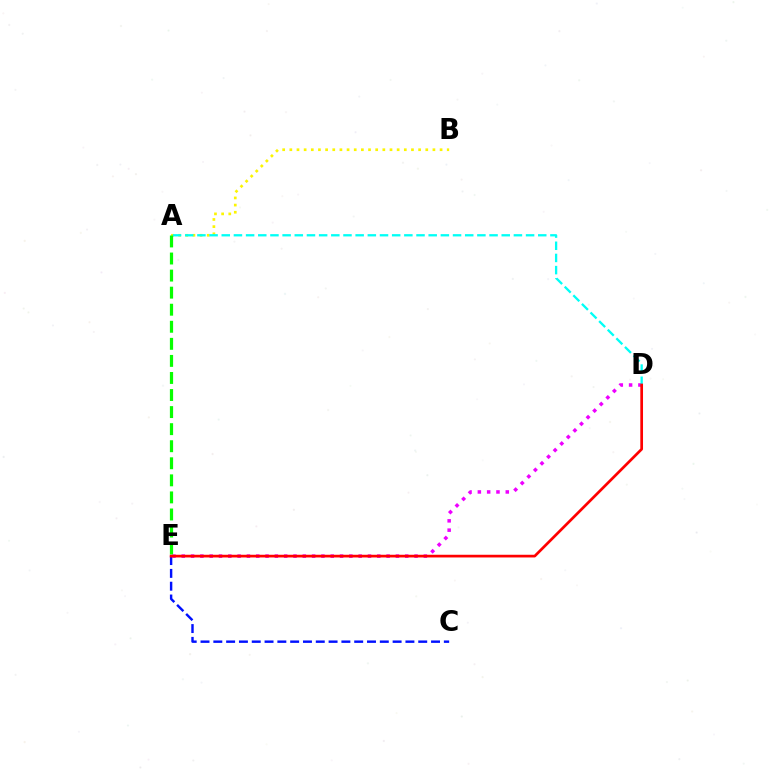{('C', 'E'): [{'color': '#0010ff', 'line_style': 'dashed', 'thickness': 1.74}], ('D', 'E'): [{'color': '#ee00ff', 'line_style': 'dotted', 'thickness': 2.53}, {'color': '#ff0000', 'line_style': 'solid', 'thickness': 1.95}], ('A', 'B'): [{'color': '#fcf500', 'line_style': 'dotted', 'thickness': 1.94}], ('A', 'D'): [{'color': '#00fff6', 'line_style': 'dashed', 'thickness': 1.65}], ('A', 'E'): [{'color': '#08ff00', 'line_style': 'dashed', 'thickness': 2.32}]}